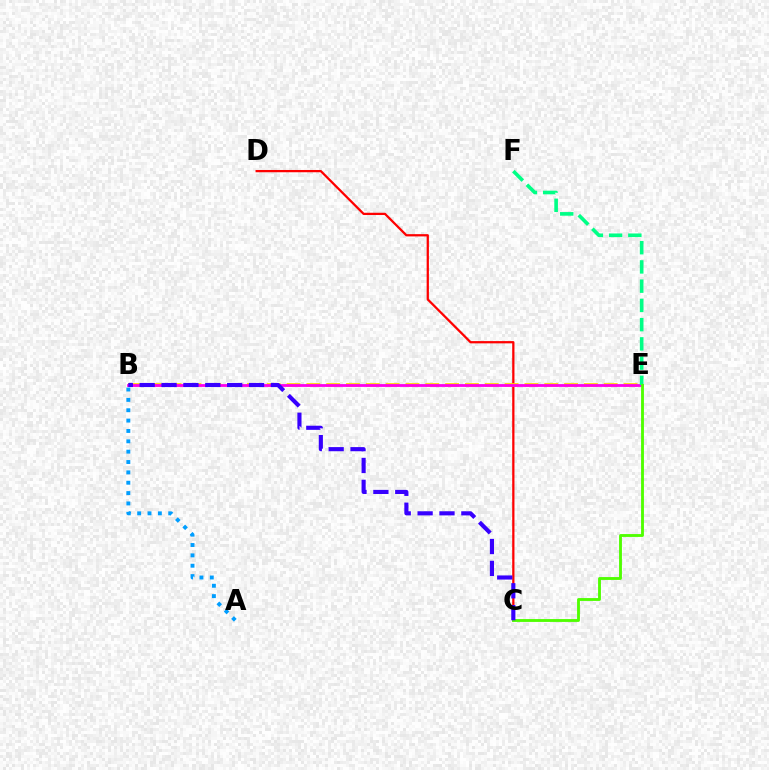{('C', 'D'): [{'color': '#ff0000', 'line_style': 'solid', 'thickness': 1.63}], ('B', 'E'): [{'color': '#ffd500', 'line_style': 'dashed', 'thickness': 2.69}, {'color': '#ff00ed', 'line_style': 'solid', 'thickness': 2.01}], ('A', 'B'): [{'color': '#009eff', 'line_style': 'dotted', 'thickness': 2.81}], ('E', 'F'): [{'color': '#00ff86', 'line_style': 'dashed', 'thickness': 2.61}], ('C', 'E'): [{'color': '#4fff00', 'line_style': 'solid', 'thickness': 2.05}], ('B', 'C'): [{'color': '#3700ff', 'line_style': 'dashed', 'thickness': 2.97}]}